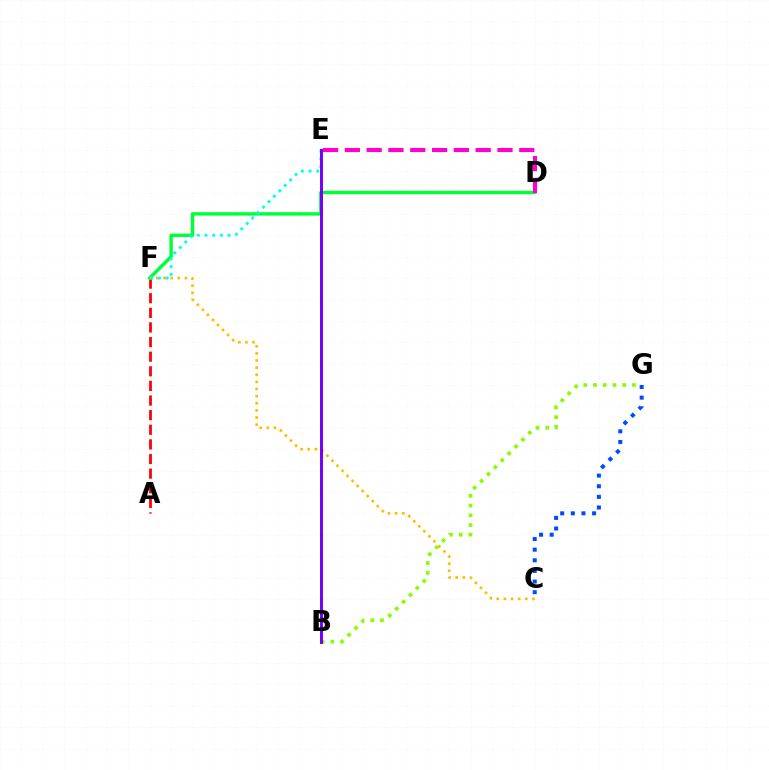{('A', 'F'): [{'color': '#ff0000', 'line_style': 'dashed', 'thickness': 1.99}], ('B', 'G'): [{'color': '#84ff00', 'line_style': 'dotted', 'thickness': 2.65}], ('D', 'F'): [{'color': '#00ff39', 'line_style': 'solid', 'thickness': 2.47}], ('C', 'G'): [{'color': '#004bff', 'line_style': 'dotted', 'thickness': 2.89}], ('C', 'F'): [{'color': '#ffbd00', 'line_style': 'dotted', 'thickness': 1.94}], ('E', 'F'): [{'color': '#00fff6', 'line_style': 'dotted', 'thickness': 2.09}], ('D', 'E'): [{'color': '#ff00cf', 'line_style': 'dashed', 'thickness': 2.96}], ('B', 'E'): [{'color': '#7200ff', 'line_style': 'solid', 'thickness': 2.14}]}